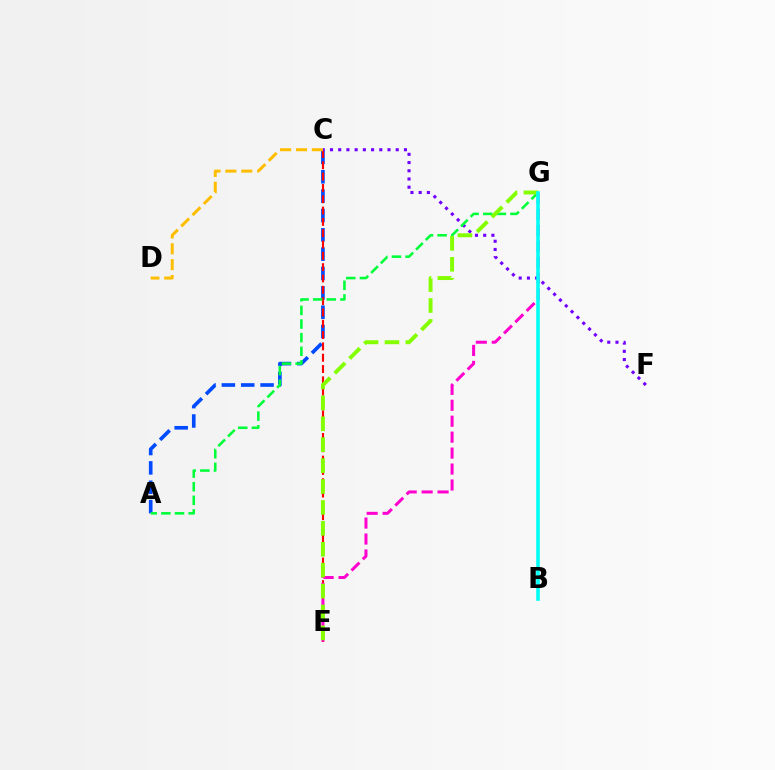{('A', 'C'): [{'color': '#004bff', 'line_style': 'dashed', 'thickness': 2.63}], ('C', 'E'): [{'color': '#ff0000', 'line_style': 'dashed', 'thickness': 1.54}], ('C', 'D'): [{'color': '#ffbd00', 'line_style': 'dashed', 'thickness': 2.16}], ('E', 'G'): [{'color': '#ff00cf', 'line_style': 'dashed', 'thickness': 2.17}, {'color': '#84ff00', 'line_style': 'dashed', 'thickness': 2.84}], ('C', 'F'): [{'color': '#7200ff', 'line_style': 'dotted', 'thickness': 2.23}], ('A', 'G'): [{'color': '#00ff39', 'line_style': 'dashed', 'thickness': 1.85}], ('B', 'G'): [{'color': '#00fff6', 'line_style': 'solid', 'thickness': 2.58}]}